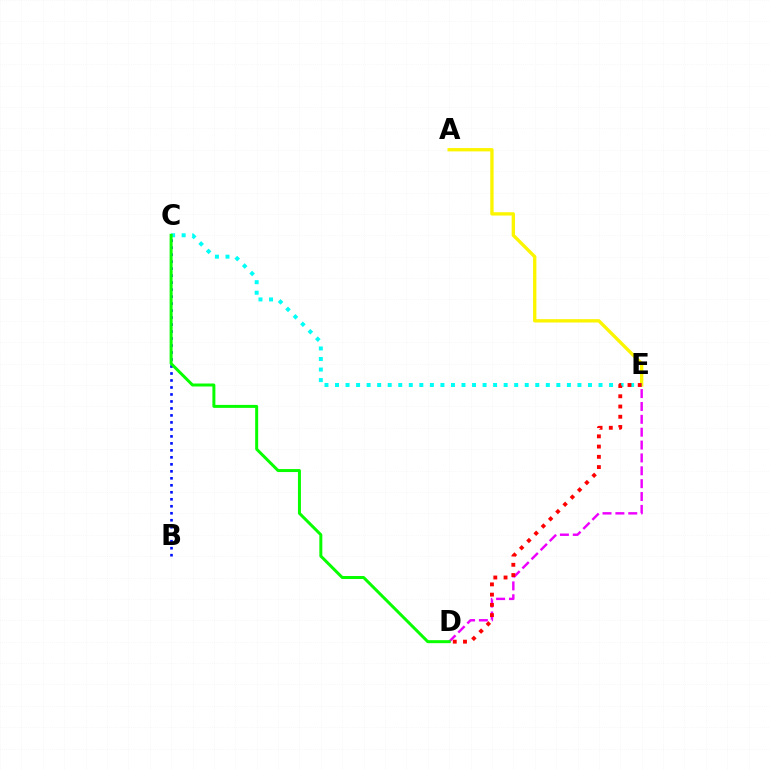{('B', 'C'): [{'color': '#0010ff', 'line_style': 'dotted', 'thickness': 1.9}], ('D', 'E'): [{'color': '#ee00ff', 'line_style': 'dashed', 'thickness': 1.75}, {'color': '#ff0000', 'line_style': 'dotted', 'thickness': 2.78}], ('A', 'E'): [{'color': '#fcf500', 'line_style': 'solid', 'thickness': 2.41}], ('C', 'E'): [{'color': '#00fff6', 'line_style': 'dotted', 'thickness': 2.86}], ('C', 'D'): [{'color': '#08ff00', 'line_style': 'solid', 'thickness': 2.15}]}